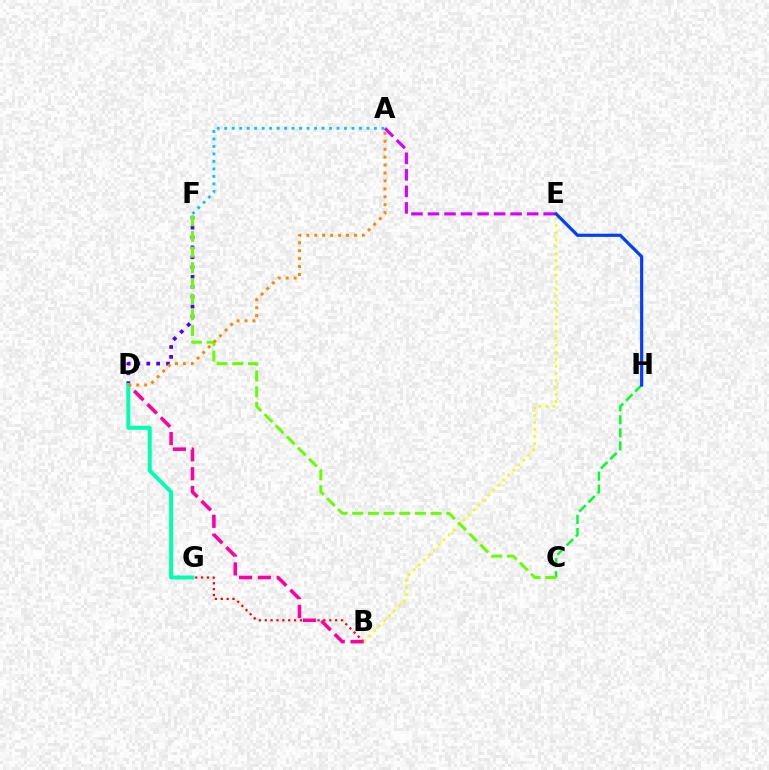{('C', 'H'): [{'color': '#00ff27', 'line_style': 'dashed', 'thickness': 1.77}], ('B', 'G'): [{'color': '#ff0000', 'line_style': 'dotted', 'thickness': 1.59}], ('A', 'E'): [{'color': '#d600ff', 'line_style': 'dashed', 'thickness': 2.25}], ('B', 'E'): [{'color': '#eeff00', 'line_style': 'dotted', 'thickness': 1.91}], ('B', 'D'): [{'color': '#ff00a0', 'line_style': 'dashed', 'thickness': 2.56}], ('D', 'F'): [{'color': '#4f00ff', 'line_style': 'dotted', 'thickness': 2.68}], ('D', 'G'): [{'color': '#00ffaf', 'line_style': 'solid', 'thickness': 2.86}], ('C', 'F'): [{'color': '#66ff00', 'line_style': 'dashed', 'thickness': 2.13}], ('A', 'D'): [{'color': '#ff8800', 'line_style': 'dotted', 'thickness': 2.15}], ('E', 'H'): [{'color': '#003fff', 'line_style': 'solid', 'thickness': 2.29}], ('A', 'F'): [{'color': '#00c7ff', 'line_style': 'dotted', 'thickness': 2.03}]}